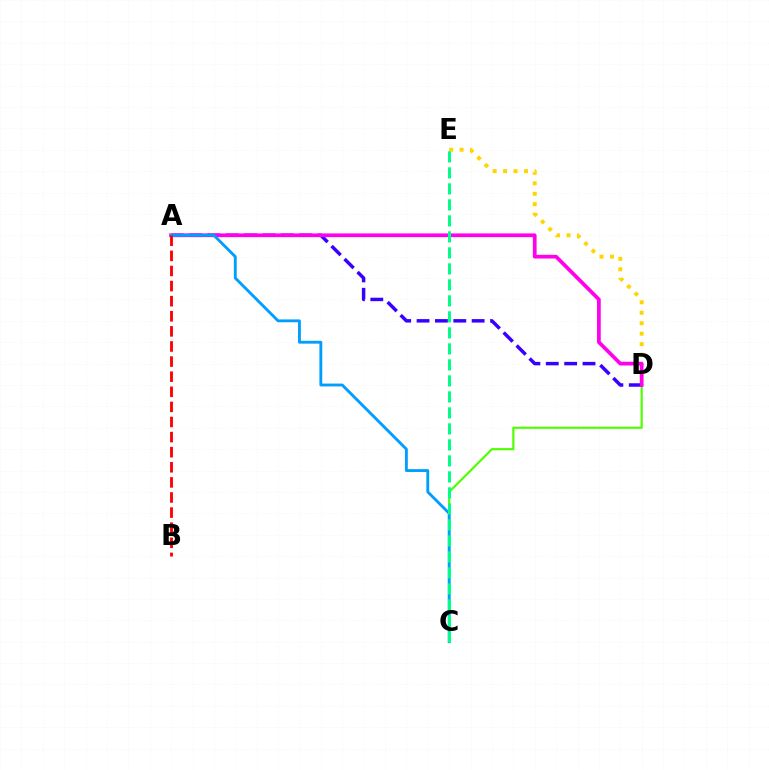{('D', 'E'): [{'color': '#ffd500', 'line_style': 'dotted', 'thickness': 2.84}], ('C', 'D'): [{'color': '#4fff00', 'line_style': 'solid', 'thickness': 1.56}], ('A', 'D'): [{'color': '#3700ff', 'line_style': 'dashed', 'thickness': 2.5}, {'color': '#ff00ed', 'line_style': 'solid', 'thickness': 2.68}], ('A', 'C'): [{'color': '#009eff', 'line_style': 'solid', 'thickness': 2.06}], ('C', 'E'): [{'color': '#00ff86', 'line_style': 'dashed', 'thickness': 2.17}], ('A', 'B'): [{'color': '#ff0000', 'line_style': 'dashed', 'thickness': 2.05}]}